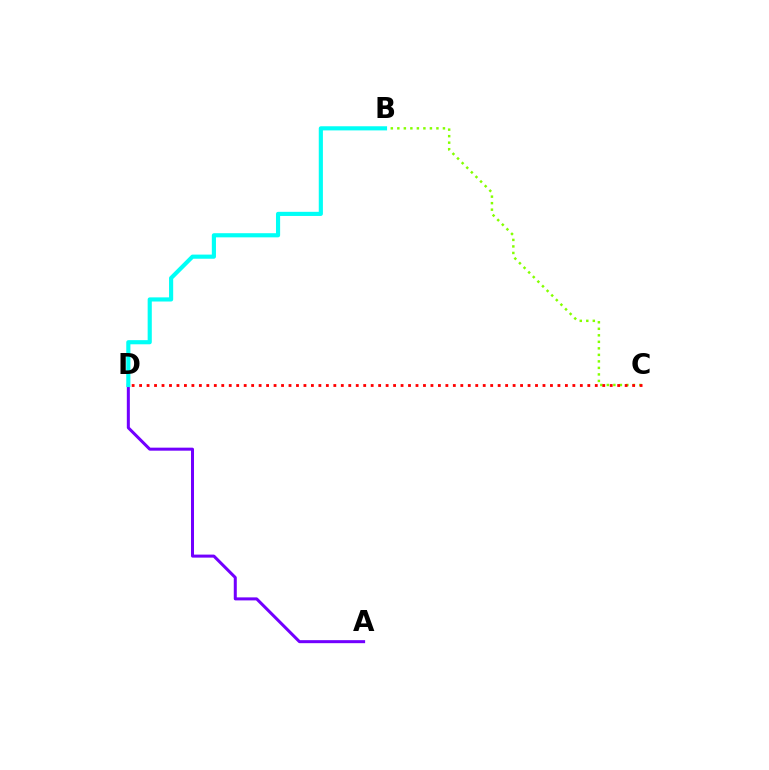{('A', 'D'): [{'color': '#7200ff', 'line_style': 'solid', 'thickness': 2.17}], ('B', 'C'): [{'color': '#84ff00', 'line_style': 'dotted', 'thickness': 1.77}], ('B', 'D'): [{'color': '#00fff6', 'line_style': 'solid', 'thickness': 2.98}], ('C', 'D'): [{'color': '#ff0000', 'line_style': 'dotted', 'thickness': 2.03}]}